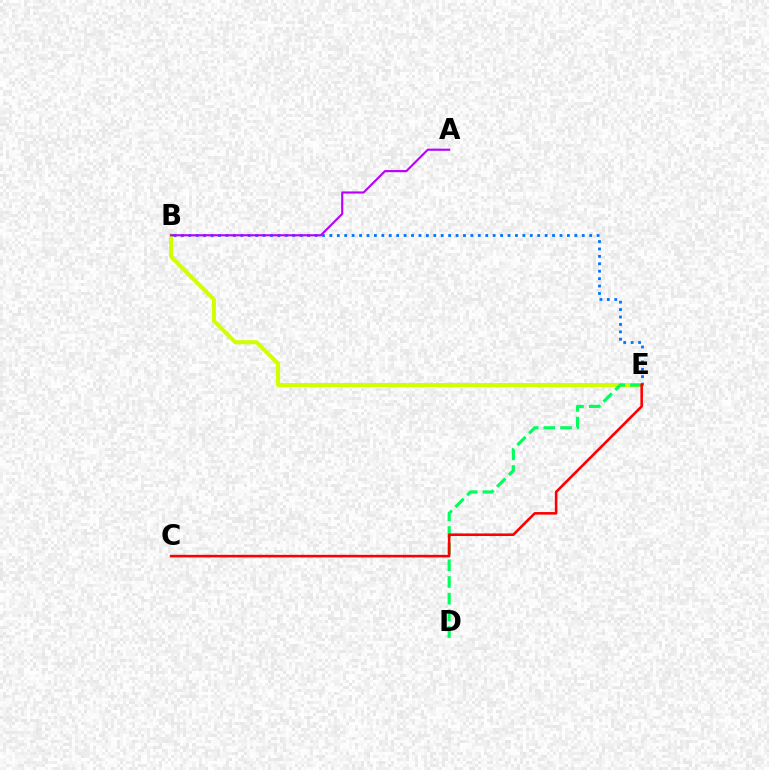{('B', 'E'): [{'color': '#d1ff00', 'line_style': 'solid', 'thickness': 2.9}, {'color': '#0074ff', 'line_style': 'dotted', 'thickness': 2.02}], ('D', 'E'): [{'color': '#00ff5c', 'line_style': 'dashed', 'thickness': 2.27}], ('C', 'E'): [{'color': '#ff0000', 'line_style': 'solid', 'thickness': 1.86}], ('A', 'B'): [{'color': '#b900ff', 'line_style': 'solid', 'thickness': 1.54}]}